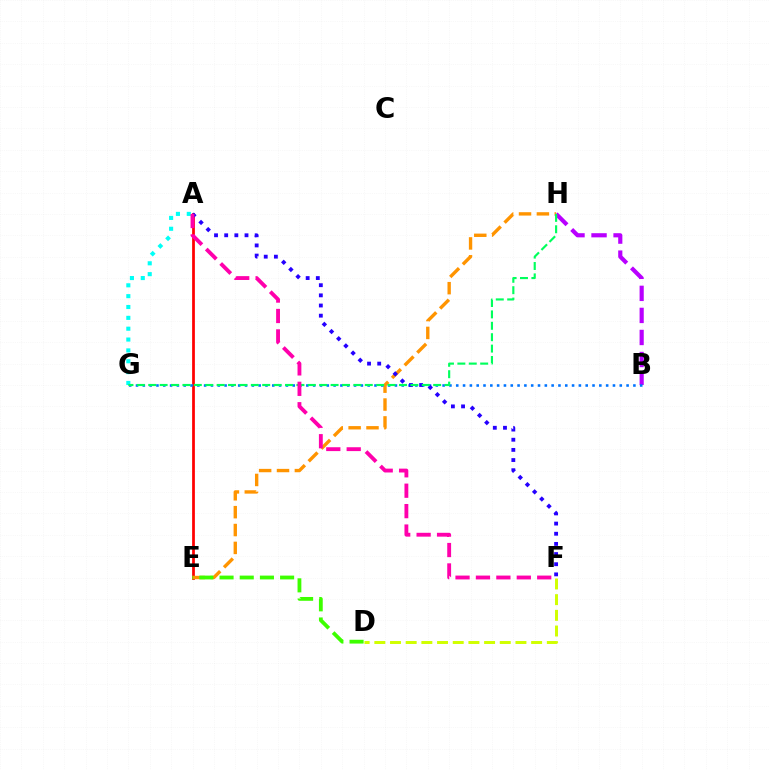{('A', 'E'): [{'color': '#ff0000', 'line_style': 'solid', 'thickness': 1.98}], ('E', 'H'): [{'color': '#ff9400', 'line_style': 'dashed', 'thickness': 2.43}], ('D', 'F'): [{'color': '#d1ff00', 'line_style': 'dashed', 'thickness': 2.13}], ('A', 'G'): [{'color': '#00fff6', 'line_style': 'dotted', 'thickness': 2.95}], ('D', 'E'): [{'color': '#3dff00', 'line_style': 'dashed', 'thickness': 2.74}], ('B', 'H'): [{'color': '#b900ff', 'line_style': 'dashed', 'thickness': 3.0}], ('B', 'G'): [{'color': '#0074ff', 'line_style': 'dotted', 'thickness': 1.85}], ('A', 'F'): [{'color': '#2500ff', 'line_style': 'dotted', 'thickness': 2.76}, {'color': '#ff00ac', 'line_style': 'dashed', 'thickness': 2.77}], ('G', 'H'): [{'color': '#00ff5c', 'line_style': 'dashed', 'thickness': 1.55}]}